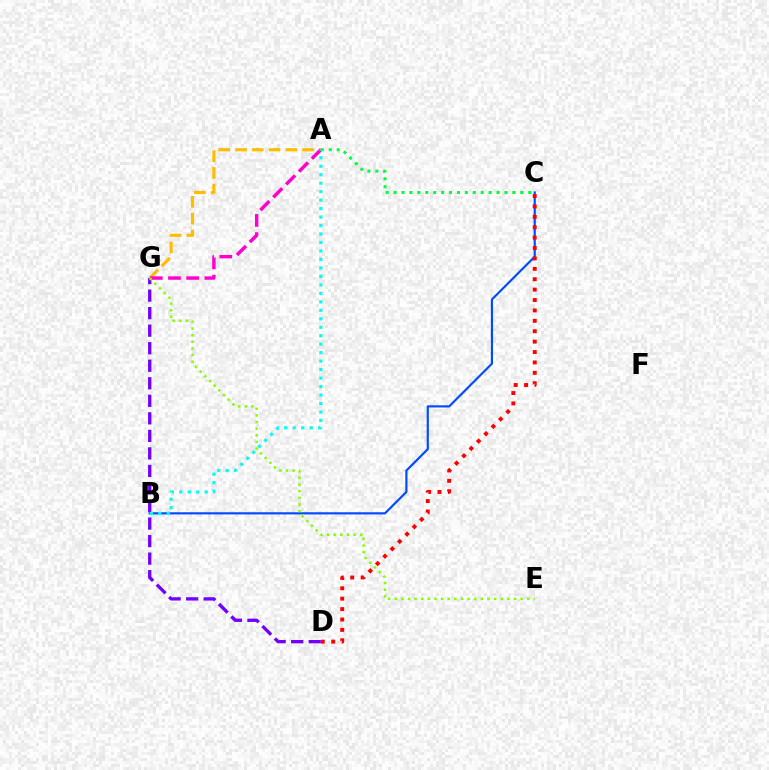{('B', 'C'): [{'color': '#004bff', 'line_style': 'solid', 'thickness': 1.56}], ('A', 'G'): [{'color': '#ffbd00', 'line_style': 'dashed', 'thickness': 2.28}, {'color': '#ff00cf', 'line_style': 'dashed', 'thickness': 2.47}], ('C', 'D'): [{'color': '#ff0000', 'line_style': 'dotted', 'thickness': 2.83}], ('D', 'G'): [{'color': '#7200ff', 'line_style': 'dashed', 'thickness': 2.38}], ('A', 'C'): [{'color': '#00ff39', 'line_style': 'dotted', 'thickness': 2.15}], ('E', 'G'): [{'color': '#84ff00', 'line_style': 'dotted', 'thickness': 1.8}], ('A', 'B'): [{'color': '#00fff6', 'line_style': 'dotted', 'thickness': 2.3}]}